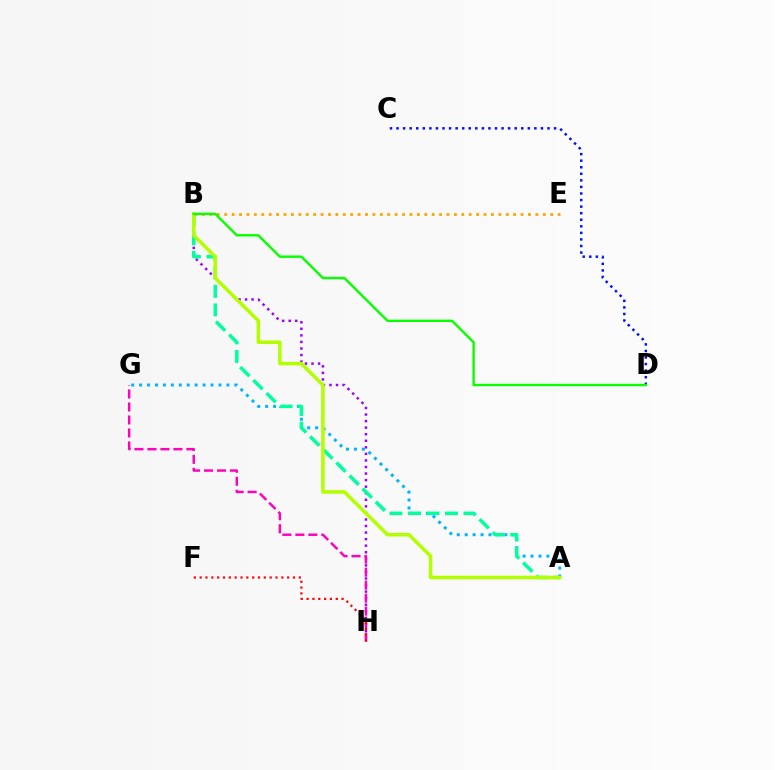{('B', 'H'): [{'color': '#9b00ff', 'line_style': 'dotted', 'thickness': 1.78}], ('G', 'H'): [{'color': '#ff00bd', 'line_style': 'dashed', 'thickness': 1.77}], ('F', 'H'): [{'color': '#ff0000', 'line_style': 'dotted', 'thickness': 1.58}], ('C', 'D'): [{'color': '#0010ff', 'line_style': 'dotted', 'thickness': 1.78}], ('B', 'E'): [{'color': '#ffa500', 'line_style': 'dotted', 'thickness': 2.01}], ('A', 'G'): [{'color': '#00b5ff', 'line_style': 'dotted', 'thickness': 2.15}], ('A', 'B'): [{'color': '#00ff9d', 'line_style': 'dashed', 'thickness': 2.51}, {'color': '#b3ff00', 'line_style': 'solid', 'thickness': 2.55}], ('B', 'D'): [{'color': '#08ff00', 'line_style': 'solid', 'thickness': 1.72}]}